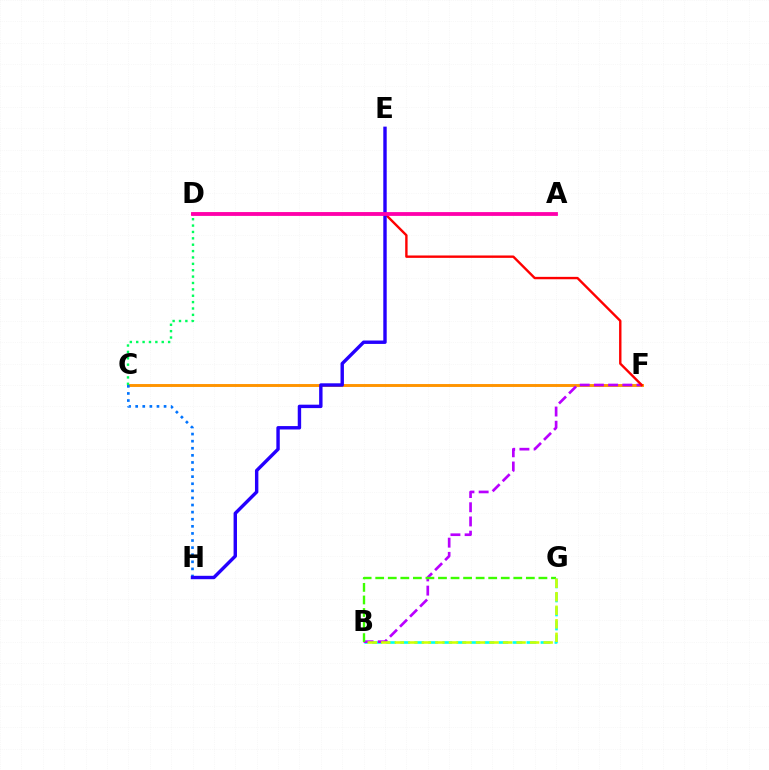{('C', 'F'): [{'color': '#ff9400', 'line_style': 'solid', 'thickness': 2.1}], ('B', 'G'): [{'color': '#00fff6', 'line_style': 'dashed', 'thickness': 1.91}, {'color': '#3dff00', 'line_style': 'dashed', 'thickness': 1.71}, {'color': '#d1ff00', 'line_style': 'dashed', 'thickness': 1.84}], ('C', 'D'): [{'color': '#00ff5c', 'line_style': 'dotted', 'thickness': 1.73}], ('B', 'F'): [{'color': '#b900ff', 'line_style': 'dashed', 'thickness': 1.93}], ('D', 'F'): [{'color': '#ff0000', 'line_style': 'solid', 'thickness': 1.72}], ('C', 'H'): [{'color': '#0074ff', 'line_style': 'dotted', 'thickness': 1.93}], ('E', 'H'): [{'color': '#2500ff', 'line_style': 'solid', 'thickness': 2.46}], ('A', 'D'): [{'color': '#ff00ac', 'line_style': 'solid', 'thickness': 2.74}]}